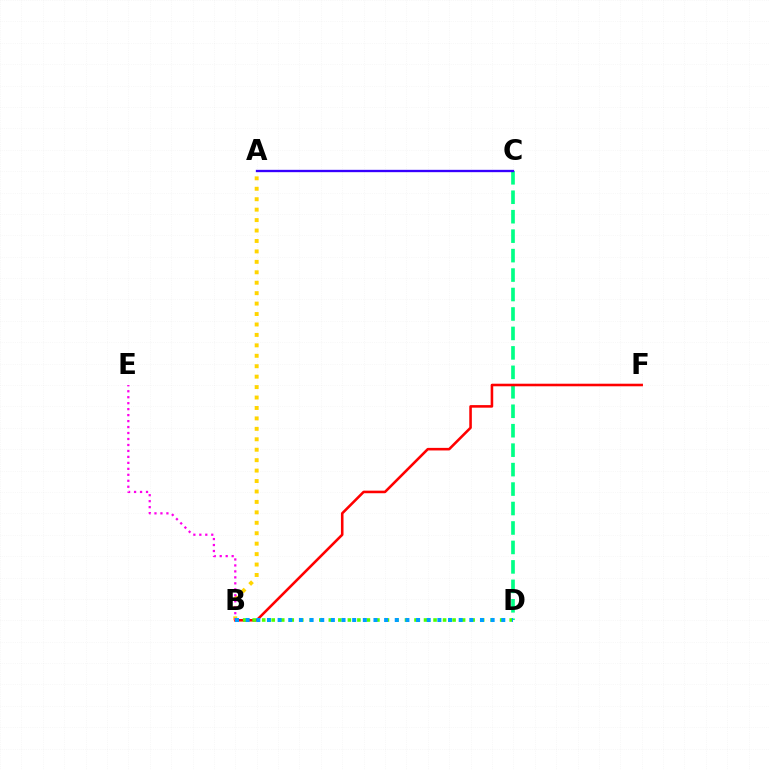{('C', 'D'): [{'color': '#00ff86', 'line_style': 'dashed', 'thickness': 2.64}], ('B', 'F'): [{'color': '#ff0000', 'line_style': 'solid', 'thickness': 1.85}], ('A', 'B'): [{'color': '#ffd500', 'line_style': 'dotted', 'thickness': 2.84}], ('B', 'D'): [{'color': '#4fff00', 'line_style': 'dotted', 'thickness': 2.59}, {'color': '#009eff', 'line_style': 'dotted', 'thickness': 2.89}], ('B', 'E'): [{'color': '#ff00ed', 'line_style': 'dotted', 'thickness': 1.62}], ('A', 'C'): [{'color': '#3700ff', 'line_style': 'solid', 'thickness': 1.68}]}